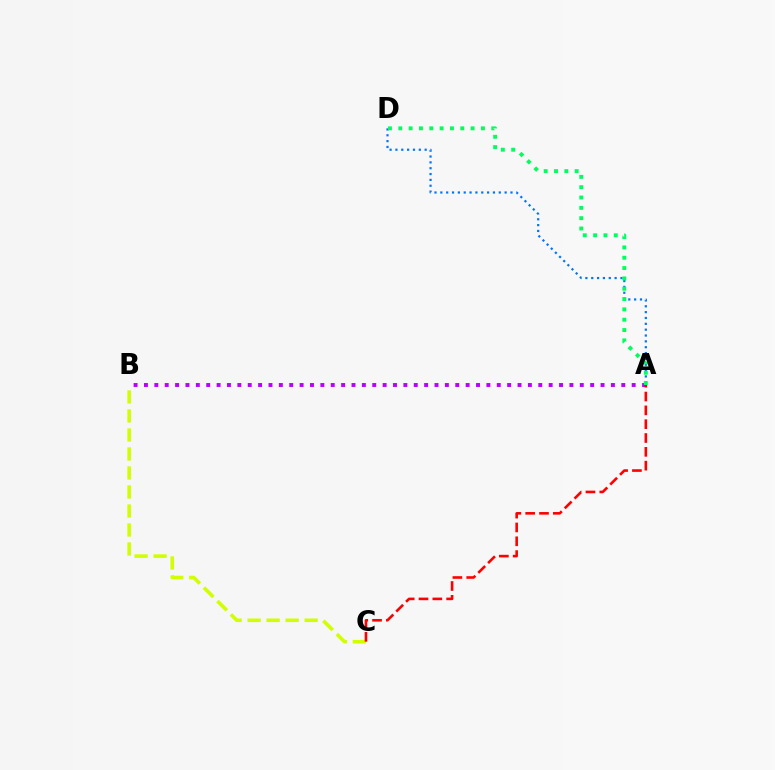{('A', 'B'): [{'color': '#b900ff', 'line_style': 'dotted', 'thickness': 2.82}], ('A', 'D'): [{'color': '#0074ff', 'line_style': 'dotted', 'thickness': 1.59}, {'color': '#00ff5c', 'line_style': 'dotted', 'thickness': 2.81}], ('B', 'C'): [{'color': '#d1ff00', 'line_style': 'dashed', 'thickness': 2.58}], ('A', 'C'): [{'color': '#ff0000', 'line_style': 'dashed', 'thickness': 1.88}]}